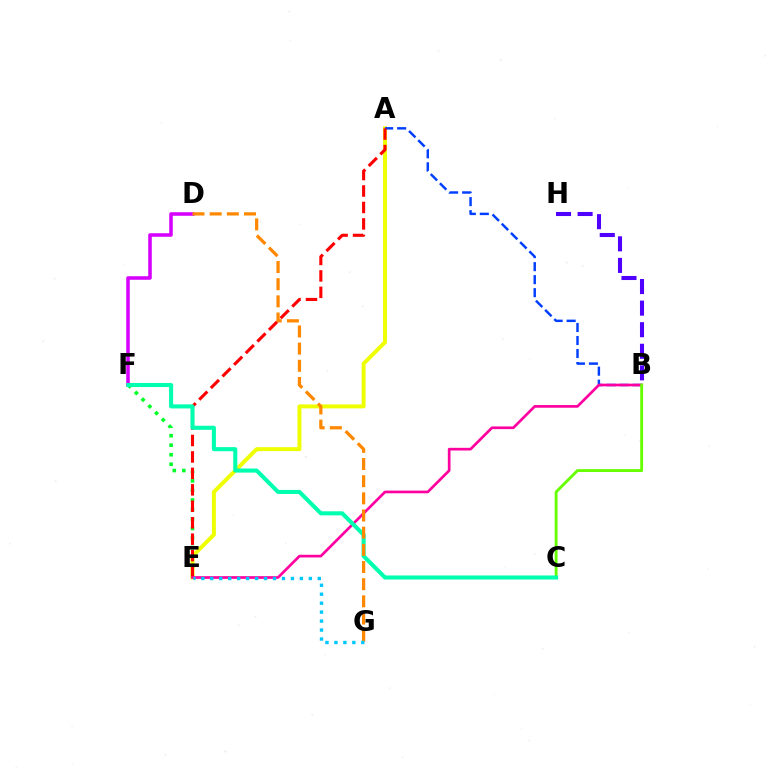{('D', 'F'): [{'color': '#d600ff', 'line_style': 'solid', 'thickness': 2.55}], ('E', 'F'): [{'color': '#00ff27', 'line_style': 'dotted', 'thickness': 2.59}], ('A', 'E'): [{'color': '#eeff00', 'line_style': 'solid', 'thickness': 2.84}, {'color': '#ff0000', 'line_style': 'dashed', 'thickness': 2.23}], ('A', 'B'): [{'color': '#003fff', 'line_style': 'dashed', 'thickness': 1.77}], ('B', 'H'): [{'color': '#4f00ff', 'line_style': 'dashed', 'thickness': 2.93}], ('B', 'E'): [{'color': '#ff00a0', 'line_style': 'solid', 'thickness': 1.94}], ('B', 'C'): [{'color': '#66ff00', 'line_style': 'solid', 'thickness': 2.06}], ('C', 'F'): [{'color': '#00ffaf', 'line_style': 'solid', 'thickness': 2.93}], ('D', 'G'): [{'color': '#ff8800', 'line_style': 'dashed', 'thickness': 2.33}], ('E', 'G'): [{'color': '#00c7ff', 'line_style': 'dotted', 'thickness': 2.43}]}